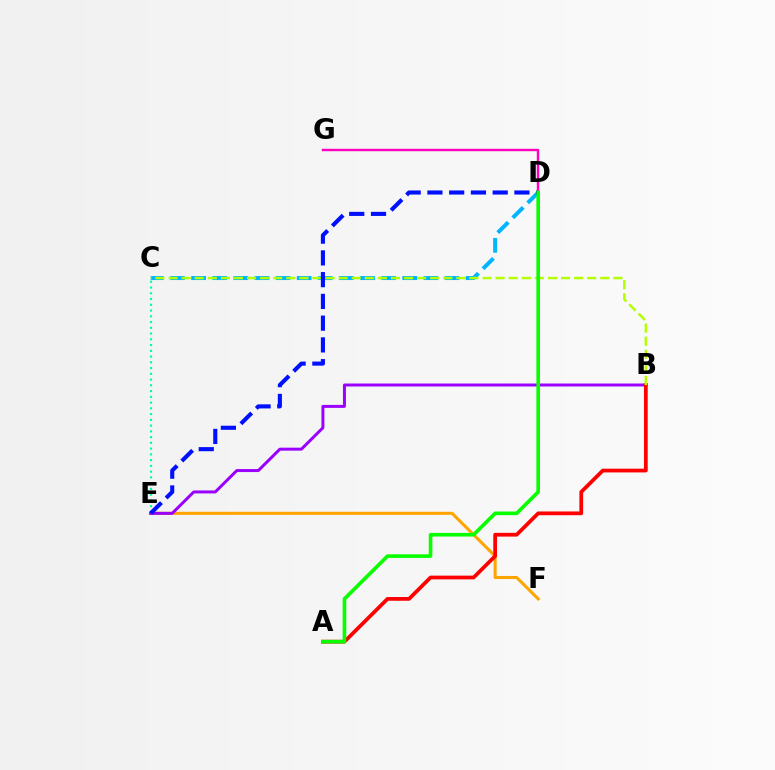{('E', 'F'): [{'color': '#ffa500', 'line_style': 'solid', 'thickness': 2.21}], ('C', 'E'): [{'color': '#00ff9d', 'line_style': 'dotted', 'thickness': 1.56}], ('C', 'D'): [{'color': '#00b5ff', 'line_style': 'dashed', 'thickness': 2.87}], ('B', 'E'): [{'color': '#9b00ff', 'line_style': 'solid', 'thickness': 2.15}], ('A', 'B'): [{'color': '#ff0000', 'line_style': 'solid', 'thickness': 2.7}], ('B', 'C'): [{'color': '#b3ff00', 'line_style': 'dashed', 'thickness': 1.78}], ('D', 'E'): [{'color': '#0010ff', 'line_style': 'dashed', 'thickness': 2.96}], ('D', 'G'): [{'color': '#ff00bd', 'line_style': 'solid', 'thickness': 1.74}], ('A', 'D'): [{'color': '#08ff00', 'line_style': 'solid', 'thickness': 2.61}]}